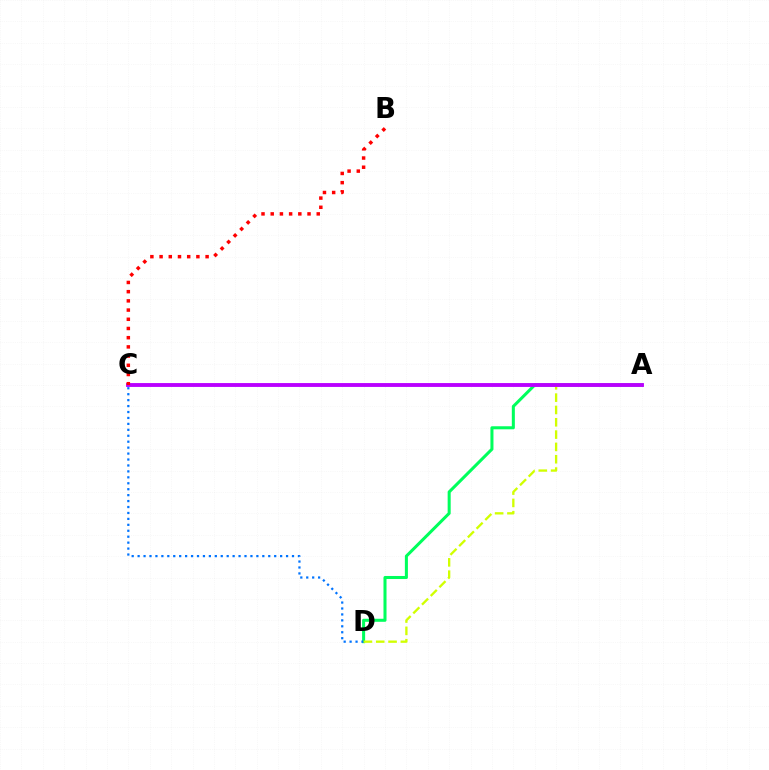{('A', 'D'): [{'color': '#00ff5c', 'line_style': 'solid', 'thickness': 2.19}, {'color': '#d1ff00', 'line_style': 'dashed', 'thickness': 1.67}], ('C', 'D'): [{'color': '#0074ff', 'line_style': 'dotted', 'thickness': 1.61}], ('A', 'C'): [{'color': '#b900ff', 'line_style': 'solid', 'thickness': 2.78}], ('B', 'C'): [{'color': '#ff0000', 'line_style': 'dotted', 'thickness': 2.5}]}